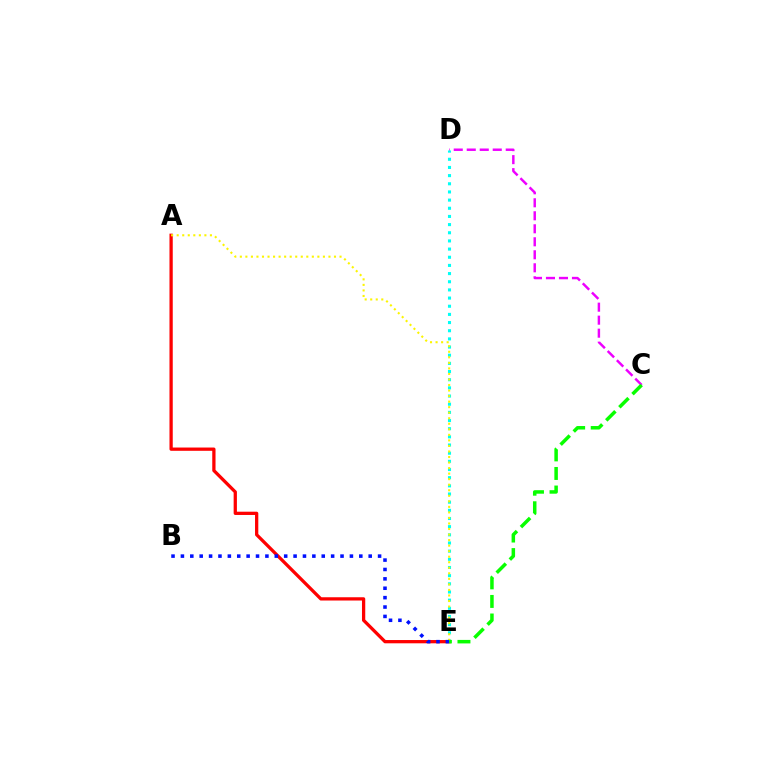{('C', 'D'): [{'color': '#ee00ff', 'line_style': 'dashed', 'thickness': 1.77}], ('D', 'E'): [{'color': '#00fff6', 'line_style': 'dotted', 'thickness': 2.22}], ('A', 'E'): [{'color': '#ff0000', 'line_style': 'solid', 'thickness': 2.35}, {'color': '#fcf500', 'line_style': 'dotted', 'thickness': 1.5}], ('B', 'E'): [{'color': '#0010ff', 'line_style': 'dotted', 'thickness': 2.55}], ('C', 'E'): [{'color': '#08ff00', 'line_style': 'dashed', 'thickness': 2.52}]}